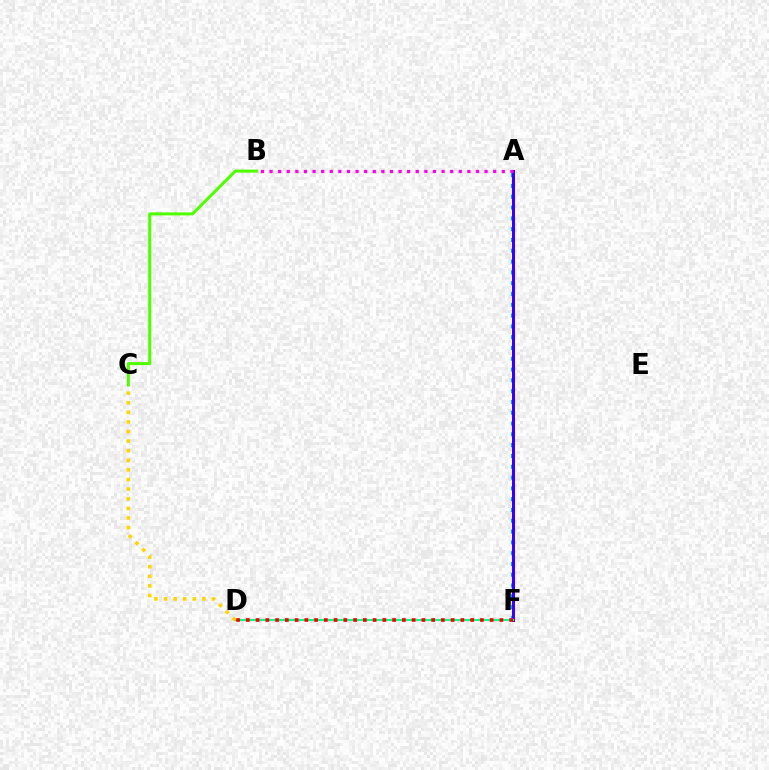{('A', 'F'): [{'color': '#009eff', 'line_style': 'dotted', 'thickness': 2.93}, {'color': '#3700ff', 'line_style': 'solid', 'thickness': 2.16}], ('D', 'F'): [{'color': '#00ff86', 'line_style': 'solid', 'thickness': 1.55}, {'color': '#ff0000', 'line_style': 'dotted', 'thickness': 2.65}], ('C', 'D'): [{'color': '#ffd500', 'line_style': 'dotted', 'thickness': 2.61}], ('B', 'C'): [{'color': '#4fff00', 'line_style': 'solid', 'thickness': 2.18}], ('A', 'B'): [{'color': '#ff00ed', 'line_style': 'dotted', 'thickness': 2.34}]}